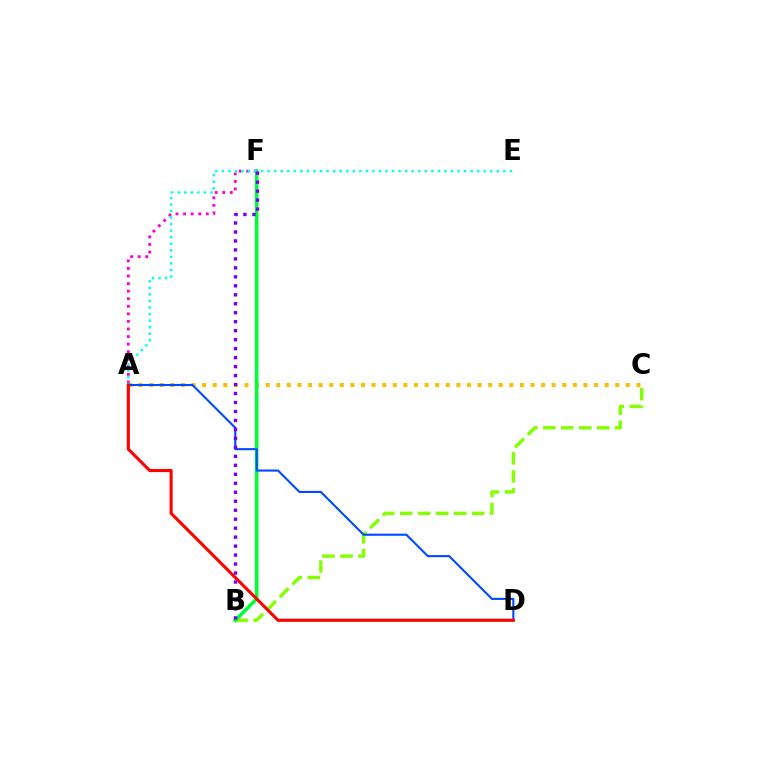{('A', 'C'): [{'color': '#ffbd00', 'line_style': 'dotted', 'thickness': 2.88}], ('B', 'C'): [{'color': '#84ff00', 'line_style': 'dashed', 'thickness': 2.45}], ('B', 'F'): [{'color': '#00ff39', 'line_style': 'solid', 'thickness': 2.61}, {'color': '#7200ff', 'line_style': 'dotted', 'thickness': 2.44}], ('A', 'F'): [{'color': '#ff00cf', 'line_style': 'dotted', 'thickness': 2.05}], ('A', 'E'): [{'color': '#00fff6', 'line_style': 'dotted', 'thickness': 1.78}], ('A', 'D'): [{'color': '#004bff', 'line_style': 'solid', 'thickness': 1.52}, {'color': '#ff0000', 'line_style': 'solid', 'thickness': 2.23}]}